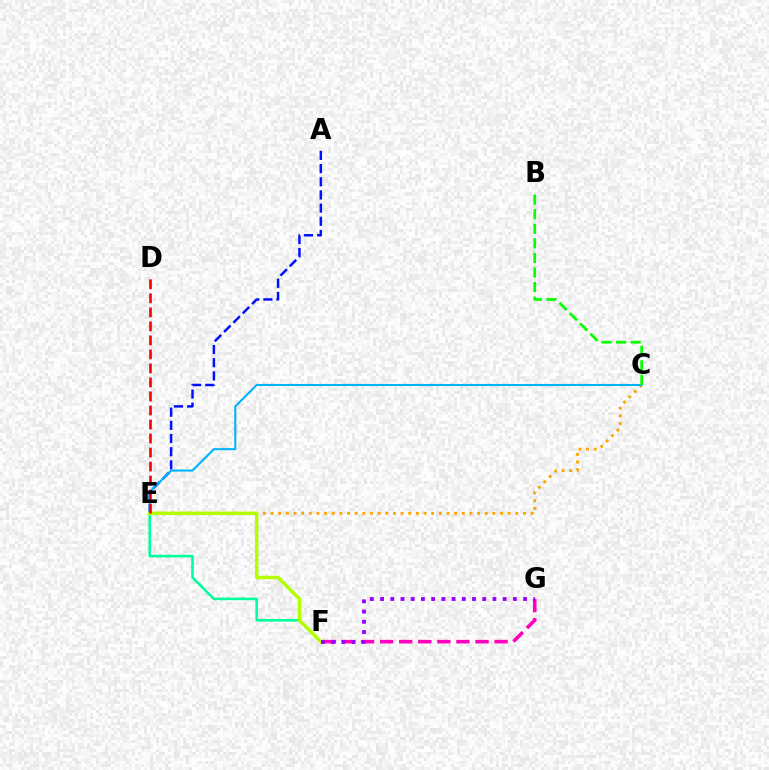{('A', 'E'): [{'color': '#0010ff', 'line_style': 'dashed', 'thickness': 1.79}], ('C', 'E'): [{'color': '#ffa500', 'line_style': 'dotted', 'thickness': 2.08}, {'color': '#00b5ff', 'line_style': 'solid', 'thickness': 1.52}], ('F', 'G'): [{'color': '#ff00bd', 'line_style': 'dashed', 'thickness': 2.59}, {'color': '#9b00ff', 'line_style': 'dotted', 'thickness': 2.78}], ('E', 'F'): [{'color': '#00ff9d', 'line_style': 'solid', 'thickness': 1.87}, {'color': '#b3ff00', 'line_style': 'solid', 'thickness': 2.5}], ('B', 'C'): [{'color': '#08ff00', 'line_style': 'dashed', 'thickness': 1.98}], ('D', 'E'): [{'color': '#ff0000', 'line_style': 'dashed', 'thickness': 1.9}]}